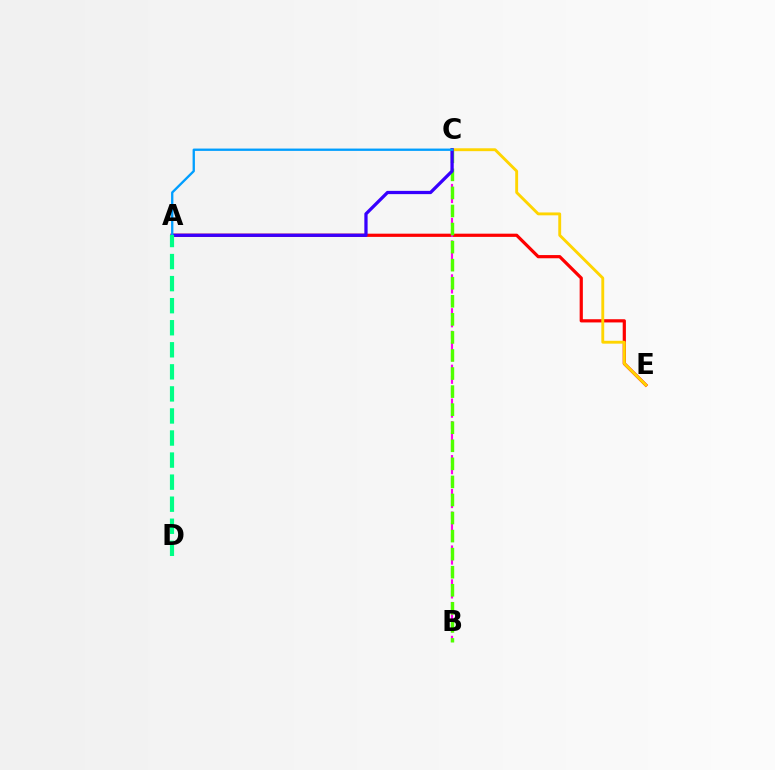{('A', 'E'): [{'color': '#ff0000', 'line_style': 'solid', 'thickness': 2.31}], ('B', 'C'): [{'color': '#ff00ed', 'line_style': 'dashed', 'thickness': 1.53}, {'color': '#4fff00', 'line_style': 'dashed', 'thickness': 2.45}], ('C', 'E'): [{'color': '#ffd500', 'line_style': 'solid', 'thickness': 2.07}], ('A', 'C'): [{'color': '#3700ff', 'line_style': 'solid', 'thickness': 2.35}, {'color': '#009eff', 'line_style': 'solid', 'thickness': 1.67}], ('A', 'D'): [{'color': '#00ff86', 'line_style': 'dashed', 'thickness': 3.0}]}